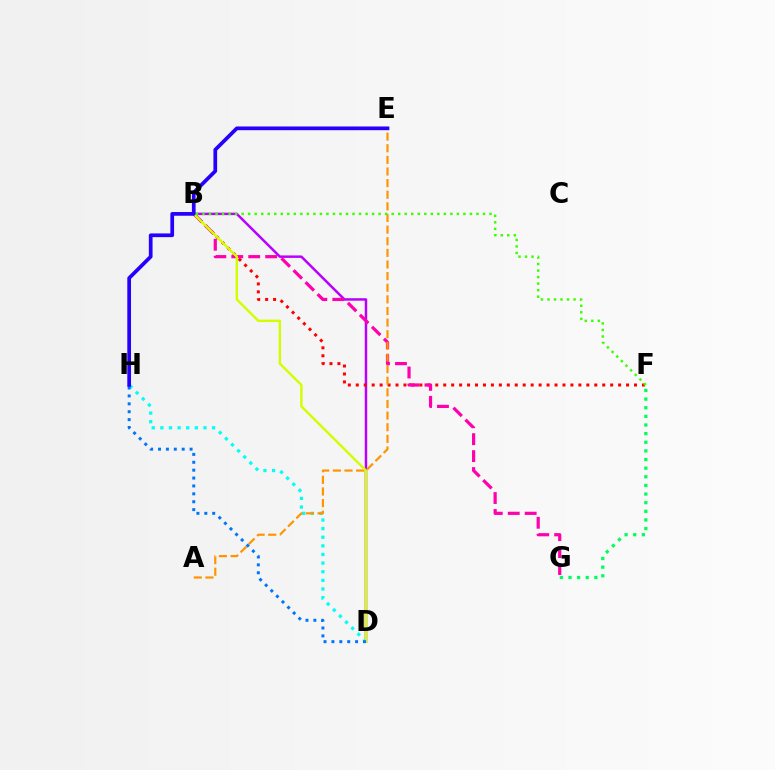{('F', 'G'): [{'color': '#00ff5c', 'line_style': 'dotted', 'thickness': 2.35}], ('B', 'D'): [{'color': '#b900ff', 'line_style': 'solid', 'thickness': 1.79}, {'color': '#d1ff00', 'line_style': 'solid', 'thickness': 1.73}], ('B', 'F'): [{'color': '#ff0000', 'line_style': 'dotted', 'thickness': 2.16}, {'color': '#3dff00', 'line_style': 'dotted', 'thickness': 1.77}], ('D', 'H'): [{'color': '#00fff6', 'line_style': 'dotted', 'thickness': 2.34}, {'color': '#0074ff', 'line_style': 'dotted', 'thickness': 2.14}], ('B', 'G'): [{'color': '#ff00ac', 'line_style': 'dashed', 'thickness': 2.3}], ('A', 'E'): [{'color': '#ff9400', 'line_style': 'dashed', 'thickness': 1.58}], ('E', 'H'): [{'color': '#2500ff', 'line_style': 'solid', 'thickness': 2.67}]}